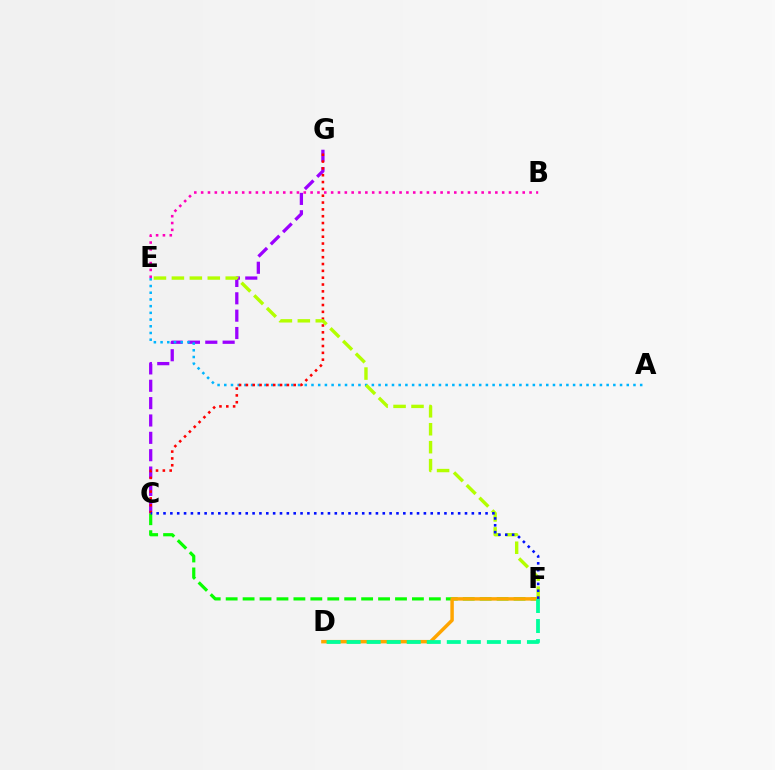{('C', 'G'): [{'color': '#9b00ff', 'line_style': 'dashed', 'thickness': 2.36}, {'color': '#ff0000', 'line_style': 'dotted', 'thickness': 1.86}], ('A', 'E'): [{'color': '#00b5ff', 'line_style': 'dotted', 'thickness': 1.82}], ('C', 'F'): [{'color': '#08ff00', 'line_style': 'dashed', 'thickness': 2.3}, {'color': '#0010ff', 'line_style': 'dotted', 'thickness': 1.86}], ('D', 'F'): [{'color': '#ffa500', 'line_style': 'solid', 'thickness': 2.5}, {'color': '#00ff9d', 'line_style': 'dashed', 'thickness': 2.72}], ('E', 'F'): [{'color': '#b3ff00', 'line_style': 'dashed', 'thickness': 2.44}], ('B', 'E'): [{'color': '#ff00bd', 'line_style': 'dotted', 'thickness': 1.86}]}